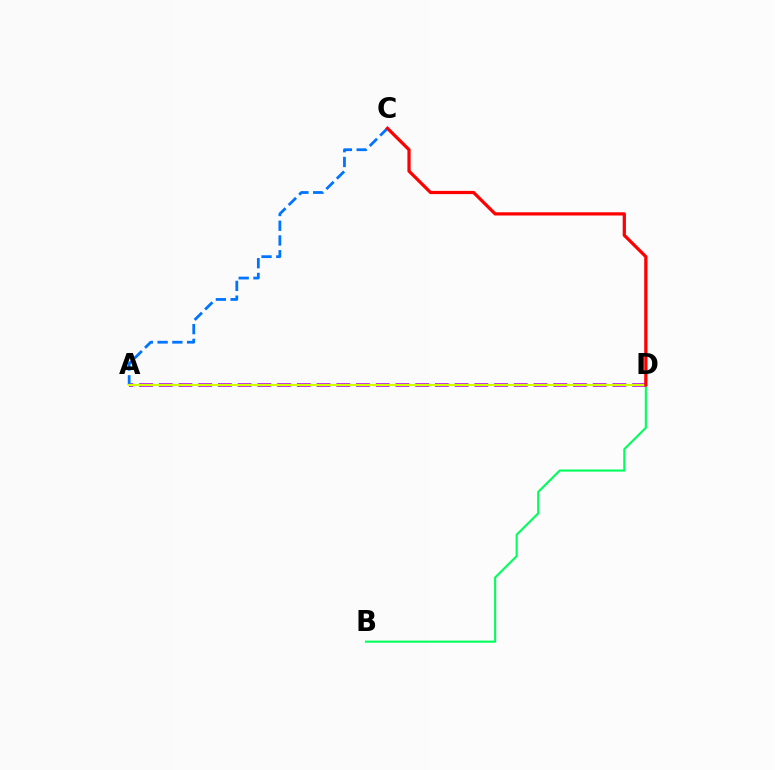{('A', 'D'): [{'color': '#b900ff', 'line_style': 'dashed', 'thickness': 2.68}, {'color': '#d1ff00', 'line_style': 'solid', 'thickness': 1.58}], ('A', 'C'): [{'color': '#0074ff', 'line_style': 'dashed', 'thickness': 2.0}], ('B', 'D'): [{'color': '#00ff5c', 'line_style': 'solid', 'thickness': 1.51}], ('C', 'D'): [{'color': '#ff0000', 'line_style': 'solid', 'thickness': 2.33}]}